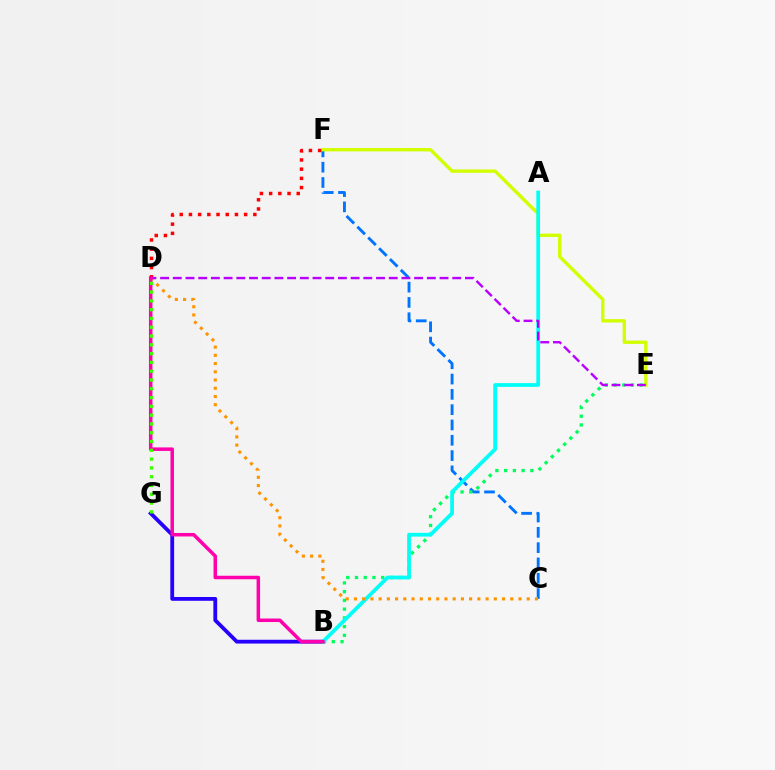{('C', 'F'): [{'color': '#0074ff', 'line_style': 'dashed', 'thickness': 2.08}], ('B', 'G'): [{'color': '#2500ff', 'line_style': 'solid', 'thickness': 2.73}], ('B', 'E'): [{'color': '#00ff5c', 'line_style': 'dotted', 'thickness': 2.37}], ('E', 'F'): [{'color': '#d1ff00', 'line_style': 'solid', 'thickness': 2.41}], ('A', 'B'): [{'color': '#00fff6', 'line_style': 'solid', 'thickness': 2.7}], ('D', 'F'): [{'color': '#ff0000', 'line_style': 'dotted', 'thickness': 2.5}], ('C', 'D'): [{'color': '#ff9400', 'line_style': 'dotted', 'thickness': 2.24}], ('D', 'E'): [{'color': '#b900ff', 'line_style': 'dashed', 'thickness': 1.73}], ('B', 'D'): [{'color': '#ff00ac', 'line_style': 'solid', 'thickness': 2.53}], ('D', 'G'): [{'color': '#3dff00', 'line_style': 'dotted', 'thickness': 2.39}]}